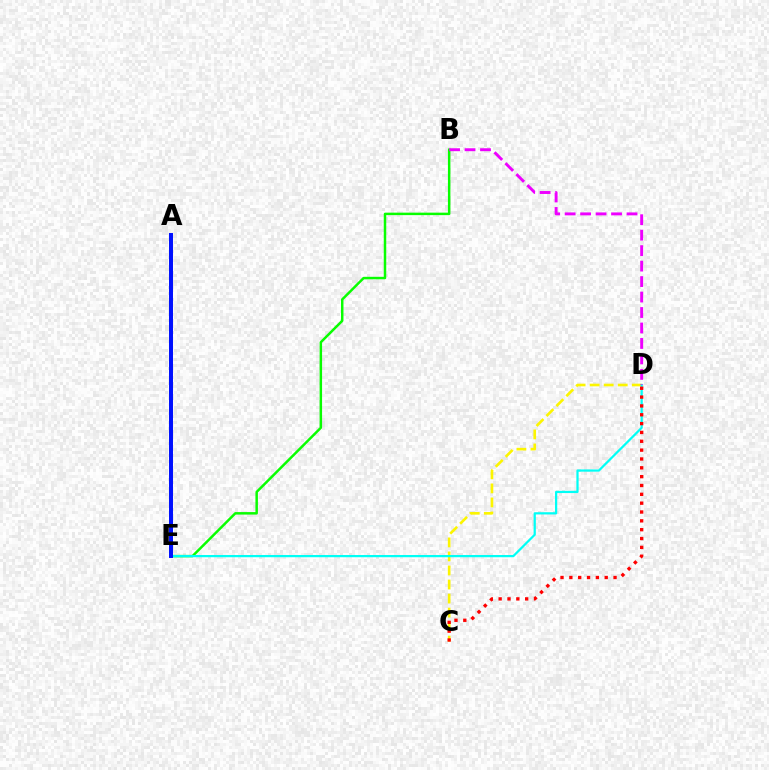{('B', 'E'): [{'color': '#08ff00', 'line_style': 'solid', 'thickness': 1.79}], ('C', 'D'): [{'color': '#fcf500', 'line_style': 'dashed', 'thickness': 1.91}, {'color': '#ff0000', 'line_style': 'dotted', 'thickness': 2.4}], ('D', 'E'): [{'color': '#00fff6', 'line_style': 'solid', 'thickness': 1.61}], ('A', 'E'): [{'color': '#0010ff', 'line_style': 'solid', 'thickness': 2.86}], ('B', 'D'): [{'color': '#ee00ff', 'line_style': 'dashed', 'thickness': 2.1}]}